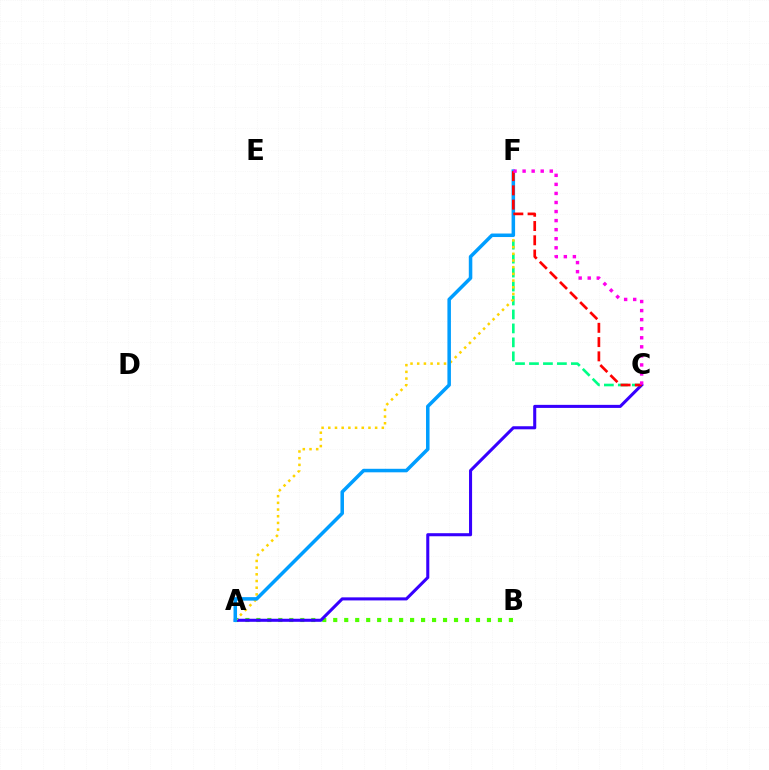{('C', 'F'): [{'color': '#00ff86', 'line_style': 'dashed', 'thickness': 1.9}, {'color': '#ff0000', 'line_style': 'dashed', 'thickness': 1.94}, {'color': '#ff00ed', 'line_style': 'dotted', 'thickness': 2.46}], ('A', 'B'): [{'color': '#4fff00', 'line_style': 'dotted', 'thickness': 2.98}], ('A', 'C'): [{'color': '#3700ff', 'line_style': 'solid', 'thickness': 2.2}], ('A', 'F'): [{'color': '#ffd500', 'line_style': 'dotted', 'thickness': 1.82}, {'color': '#009eff', 'line_style': 'solid', 'thickness': 2.53}]}